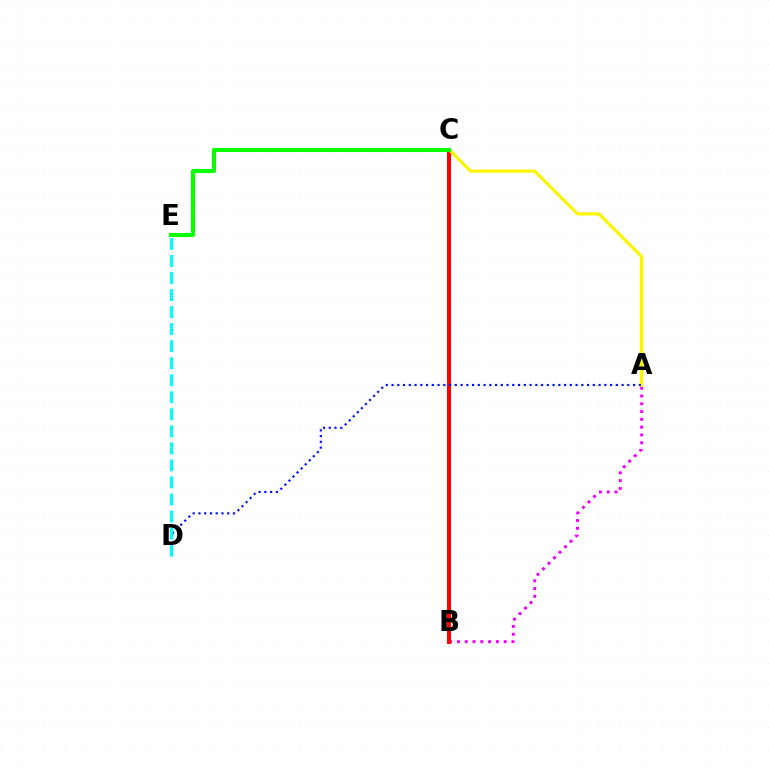{('A', 'B'): [{'color': '#ee00ff', 'line_style': 'dotted', 'thickness': 2.12}], ('B', 'C'): [{'color': '#ff0000', 'line_style': 'solid', 'thickness': 2.9}], ('A', 'C'): [{'color': '#fcf500', 'line_style': 'solid', 'thickness': 2.29}], ('A', 'D'): [{'color': '#0010ff', 'line_style': 'dotted', 'thickness': 1.56}], ('C', 'E'): [{'color': '#08ff00', 'line_style': 'solid', 'thickness': 2.93}], ('D', 'E'): [{'color': '#00fff6', 'line_style': 'dashed', 'thickness': 2.31}]}